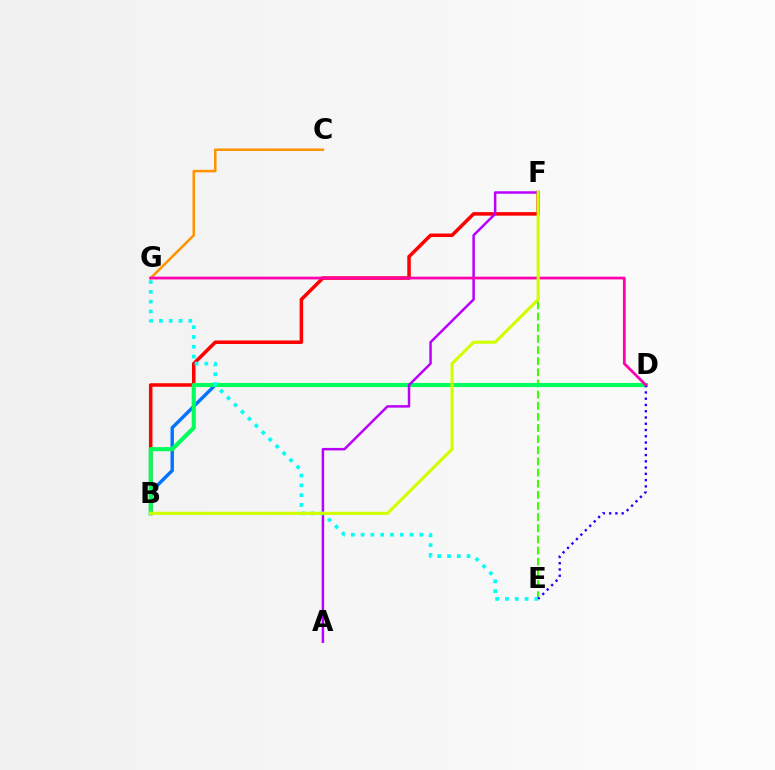{('E', 'F'): [{'color': '#3dff00', 'line_style': 'dashed', 'thickness': 1.51}], ('C', 'G'): [{'color': '#ff9400', 'line_style': 'solid', 'thickness': 1.82}], ('B', 'D'): [{'color': '#0074ff', 'line_style': 'solid', 'thickness': 2.46}, {'color': '#00ff5c', 'line_style': 'solid', 'thickness': 2.95}], ('B', 'F'): [{'color': '#ff0000', 'line_style': 'solid', 'thickness': 2.53}, {'color': '#d1ff00', 'line_style': 'solid', 'thickness': 2.24}], ('A', 'F'): [{'color': '#b900ff', 'line_style': 'solid', 'thickness': 1.79}], ('E', 'G'): [{'color': '#00fff6', 'line_style': 'dotted', 'thickness': 2.66}], ('D', 'E'): [{'color': '#2500ff', 'line_style': 'dotted', 'thickness': 1.7}], ('D', 'G'): [{'color': '#ff00ac', 'line_style': 'solid', 'thickness': 1.98}]}